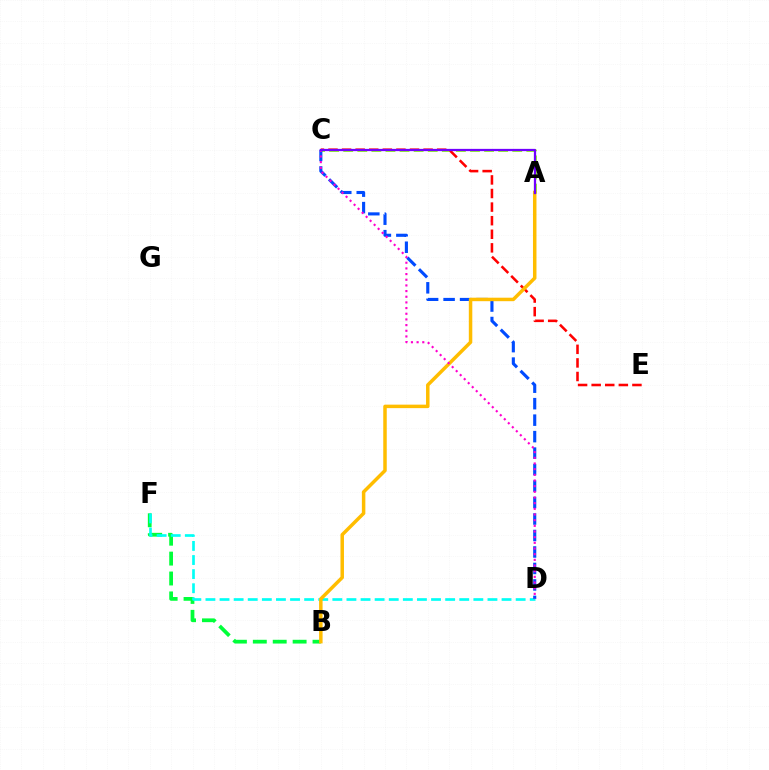{('B', 'F'): [{'color': '#00ff39', 'line_style': 'dashed', 'thickness': 2.7}], ('A', 'C'): [{'color': '#84ff00', 'line_style': 'dashed', 'thickness': 1.91}, {'color': '#7200ff', 'line_style': 'solid', 'thickness': 1.63}], ('D', 'F'): [{'color': '#00fff6', 'line_style': 'dashed', 'thickness': 1.92}], ('C', 'D'): [{'color': '#004bff', 'line_style': 'dashed', 'thickness': 2.24}, {'color': '#ff00cf', 'line_style': 'dotted', 'thickness': 1.54}], ('C', 'E'): [{'color': '#ff0000', 'line_style': 'dashed', 'thickness': 1.85}], ('A', 'B'): [{'color': '#ffbd00', 'line_style': 'solid', 'thickness': 2.51}]}